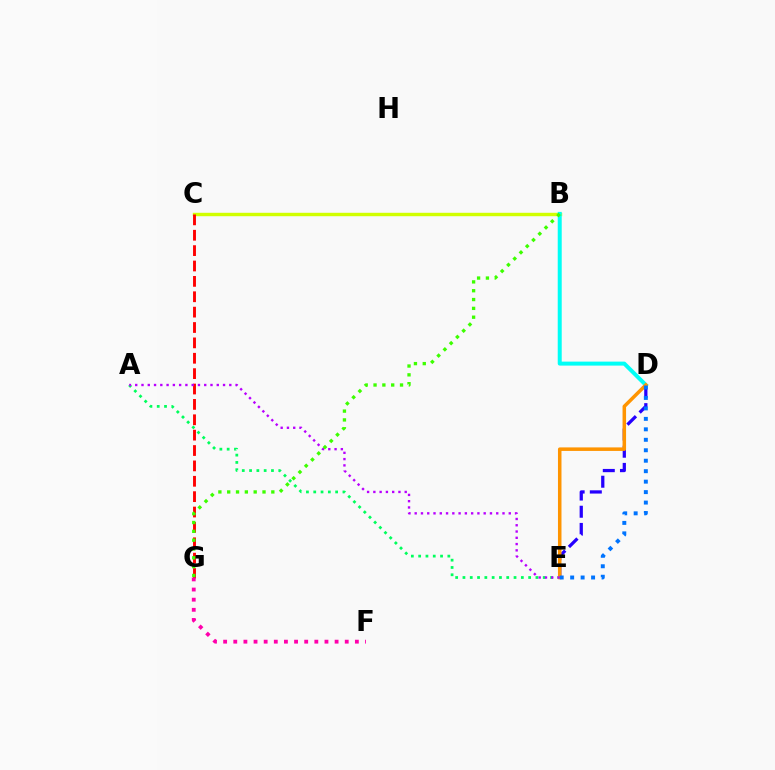{('D', 'E'): [{'color': '#2500ff', 'line_style': 'dashed', 'thickness': 2.33}, {'color': '#ff9400', 'line_style': 'solid', 'thickness': 2.53}, {'color': '#0074ff', 'line_style': 'dotted', 'thickness': 2.84}], ('B', 'C'): [{'color': '#d1ff00', 'line_style': 'solid', 'thickness': 2.46}], ('B', 'D'): [{'color': '#00fff6', 'line_style': 'solid', 'thickness': 2.87}], ('A', 'E'): [{'color': '#00ff5c', 'line_style': 'dotted', 'thickness': 1.98}, {'color': '#b900ff', 'line_style': 'dotted', 'thickness': 1.7}], ('C', 'G'): [{'color': '#ff0000', 'line_style': 'dashed', 'thickness': 2.09}], ('F', 'G'): [{'color': '#ff00ac', 'line_style': 'dotted', 'thickness': 2.75}], ('B', 'G'): [{'color': '#3dff00', 'line_style': 'dotted', 'thickness': 2.4}]}